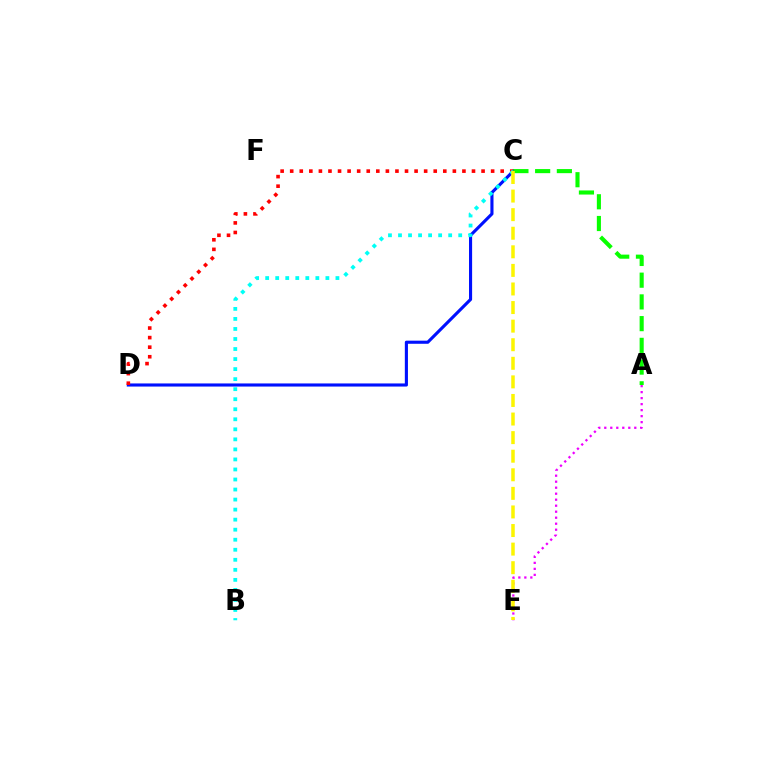{('A', 'E'): [{'color': '#ee00ff', 'line_style': 'dotted', 'thickness': 1.63}], ('C', 'D'): [{'color': '#0010ff', 'line_style': 'solid', 'thickness': 2.24}, {'color': '#ff0000', 'line_style': 'dotted', 'thickness': 2.6}], ('B', 'C'): [{'color': '#00fff6', 'line_style': 'dotted', 'thickness': 2.73}], ('A', 'C'): [{'color': '#08ff00', 'line_style': 'dashed', 'thickness': 2.95}], ('C', 'E'): [{'color': '#fcf500', 'line_style': 'dashed', 'thickness': 2.52}]}